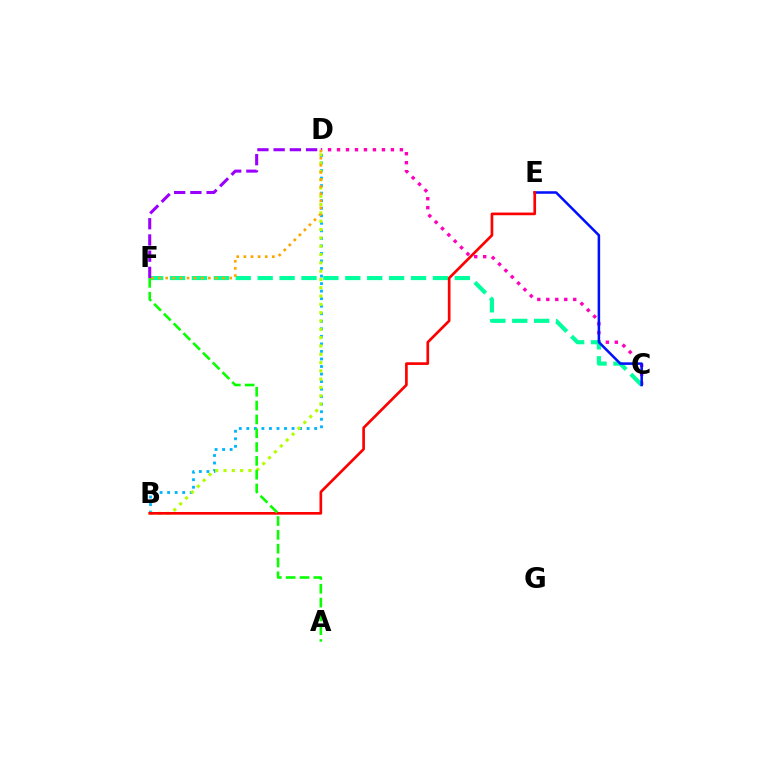{('B', 'D'): [{'color': '#00b5ff', 'line_style': 'dotted', 'thickness': 2.05}, {'color': '#b3ff00', 'line_style': 'dotted', 'thickness': 2.26}], ('C', 'D'): [{'color': '#ff00bd', 'line_style': 'dotted', 'thickness': 2.44}], ('C', 'F'): [{'color': '#00ff9d', 'line_style': 'dashed', 'thickness': 2.98}], ('C', 'E'): [{'color': '#0010ff', 'line_style': 'solid', 'thickness': 1.83}], ('D', 'F'): [{'color': '#ffa500', 'line_style': 'dotted', 'thickness': 1.93}, {'color': '#9b00ff', 'line_style': 'dashed', 'thickness': 2.2}], ('B', 'E'): [{'color': '#ff0000', 'line_style': 'solid', 'thickness': 1.92}], ('A', 'F'): [{'color': '#08ff00', 'line_style': 'dashed', 'thickness': 1.88}]}